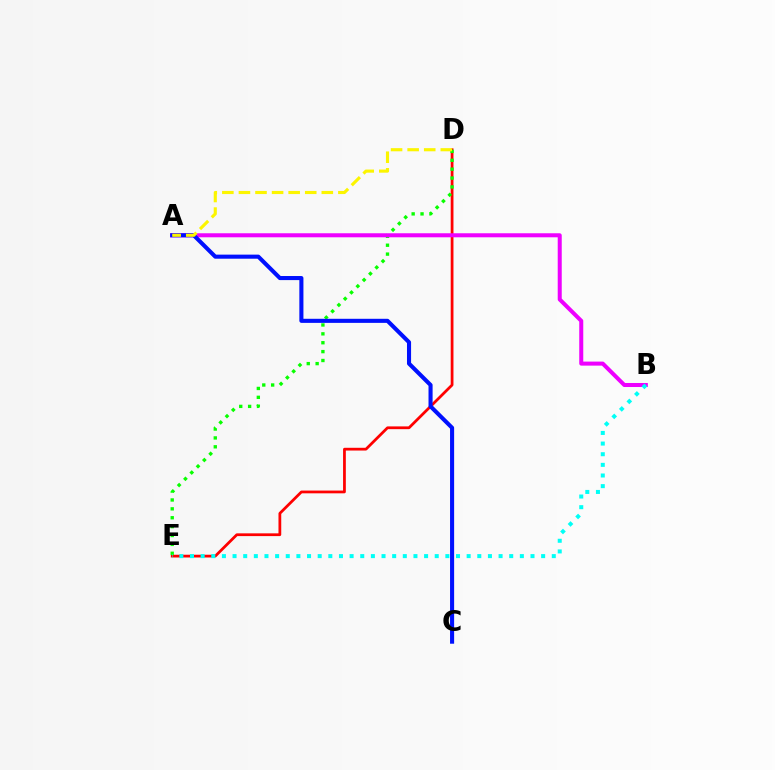{('D', 'E'): [{'color': '#ff0000', 'line_style': 'solid', 'thickness': 1.99}, {'color': '#08ff00', 'line_style': 'dotted', 'thickness': 2.41}], ('A', 'B'): [{'color': '#ee00ff', 'line_style': 'solid', 'thickness': 2.9}], ('B', 'E'): [{'color': '#00fff6', 'line_style': 'dotted', 'thickness': 2.89}], ('A', 'C'): [{'color': '#0010ff', 'line_style': 'solid', 'thickness': 2.94}], ('A', 'D'): [{'color': '#fcf500', 'line_style': 'dashed', 'thickness': 2.25}]}